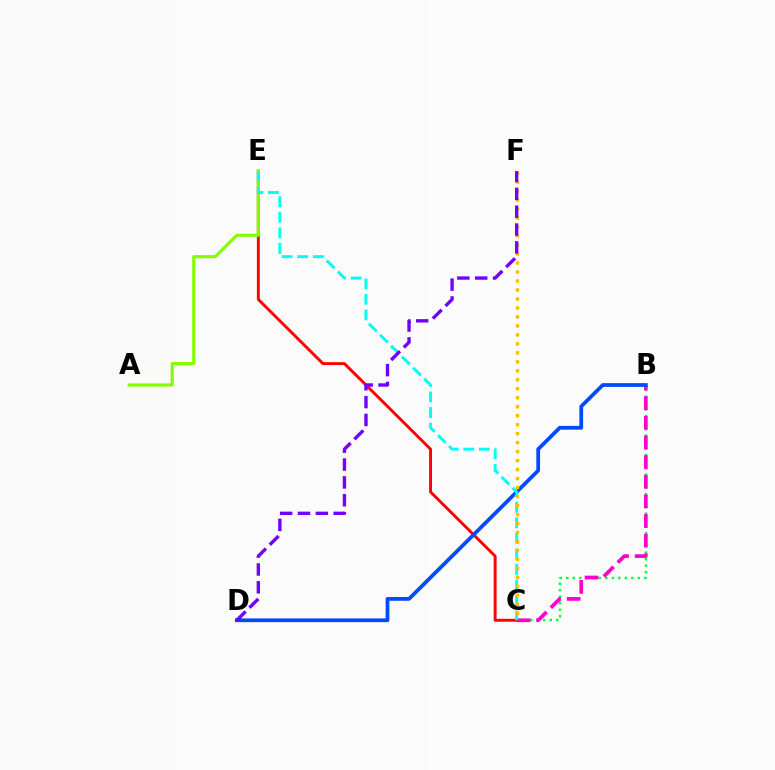{('B', 'C'): [{'color': '#00ff39', 'line_style': 'dotted', 'thickness': 1.77}, {'color': '#ff00cf', 'line_style': 'dashed', 'thickness': 2.67}], ('C', 'E'): [{'color': '#ff0000', 'line_style': 'solid', 'thickness': 2.11}, {'color': '#00fff6', 'line_style': 'dashed', 'thickness': 2.11}], ('A', 'E'): [{'color': '#84ff00', 'line_style': 'solid', 'thickness': 2.28}], ('B', 'D'): [{'color': '#004bff', 'line_style': 'solid', 'thickness': 2.7}], ('C', 'F'): [{'color': '#ffbd00', 'line_style': 'dotted', 'thickness': 2.44}], ('D', 'F'): [{'color': '#7200ff', 'line_style': 'dashed', 'thickness': 2.42}]}